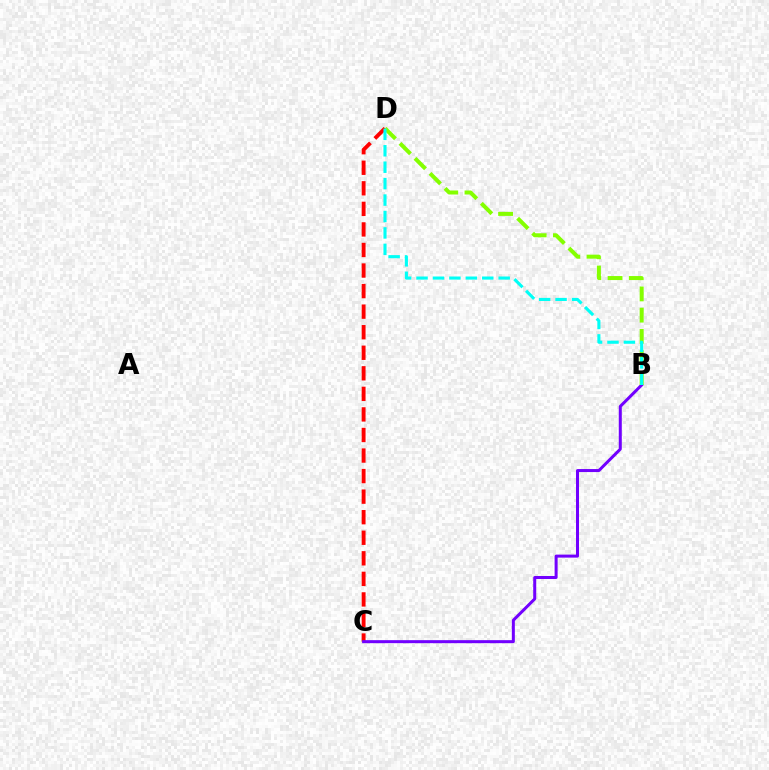{('C', 'D'): [{'color': '#ff0000', 'line_style': 'dashed', 'thickness': 2.79}], ('B', 'C'): [{'color': '#7200ff', 'line_style': 'solid', 'thickness': 2.17}], ('B', 'D'): [{'color': '#84ff00', 'line_style': 'dashed', 'thickness': 2.88}, {'color': '#00fff6', 'line_style': 'dashed', 'thickness': 2.23}]}